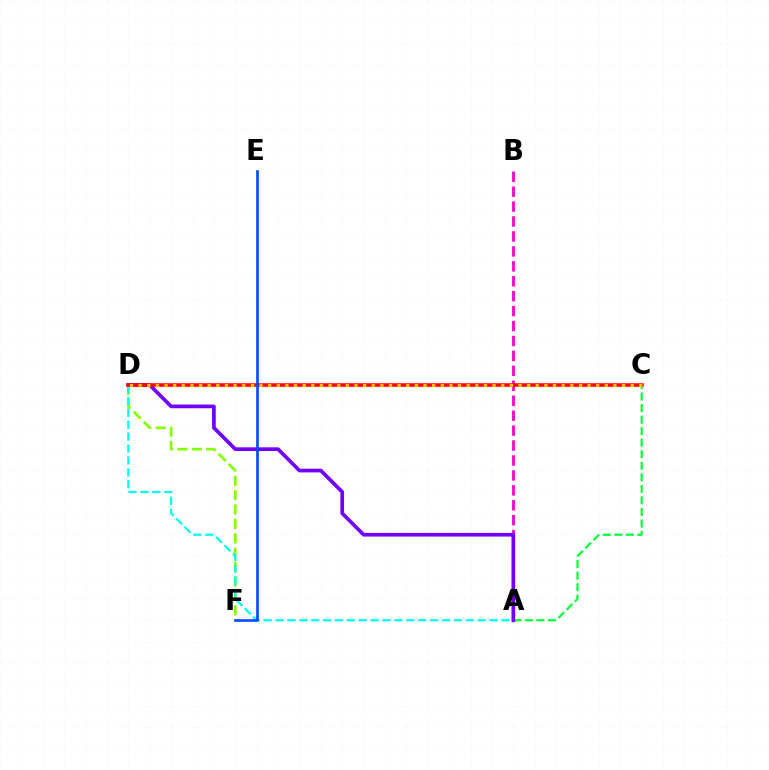{('A', 'B'): [{'color': '#ff00cf', 'line_style': 'dashed', 'thickness': 2.03}], ('D', 'F'): [{'color': '#84ff00', 'line_style': 'dashed', 'thickness': 1.95}], ('A', 'C'): [{'color': '#00ff39', 'line_style': 'dashed', 'thickness': 1.57}], ('A', 'D'): [{'color': '#7200ff', 'line_style': 'solid', 'thickness': 2.66}, {'color': '#00fff6', 'line_style': 'dashed', 'thickness': 1.62}], ('C', 'D'): [{'color': '#ff0000', 'line_style': 'solid', 'thickness': 2.54}, {'color': '#ffbd00', 'line_style': 'dotted', 'thickness': 2.35}], ('E', 'F'): [{'color': '#004bff', 'line_style': 'solid', 'thickness': 1.92}]}